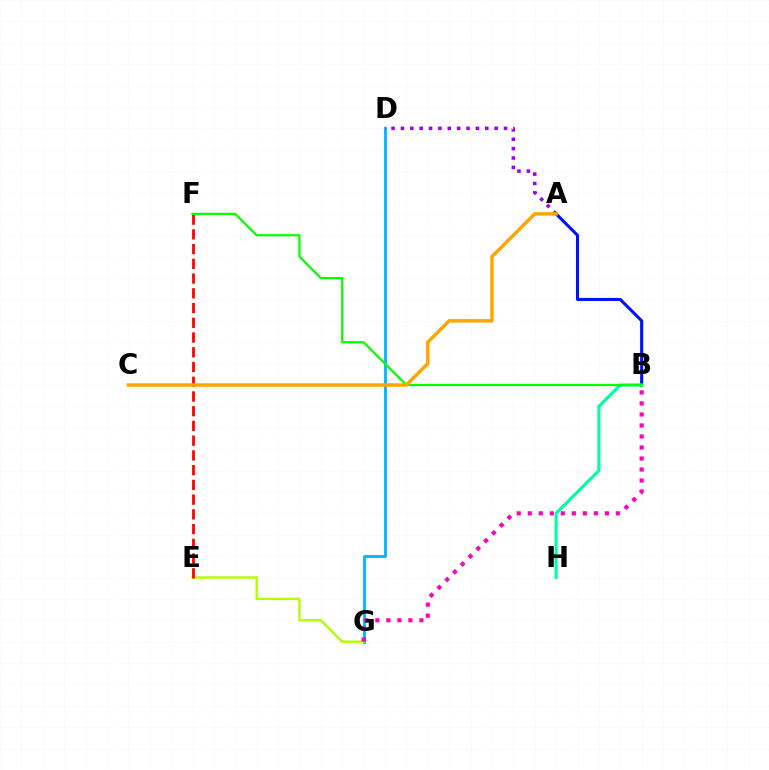{('D', 'G'): [{'color': '#00b5ff', 'line_style': 'solid', 'thickness': 2.03}], ('E', 'G'): [{'color': '#b3ff00', 'line_style': 'solid', 'thickness': 1.73}], ('A', 'B'): [{'color': '#0010ff', 'line_style': 'solid', 'thickness': 2.2}], ('E', 'F'): [{'color': '#ff0000', 'line_style': 'dashed', 'thickness': 2.0}], ('A', 'D'): [{'color': '#9b00ff', 'line_style': 'dotted', 'thickness': 2.55}], ('B', 'H'): [{'color': '#00ff9d', 'line_style': 'solid', 'thickness': 2.24}], ('B', 'F'): [{'color': '#08ff00', 'line_style': 'solid', 'thickness': 1.63}], ('A', 'C'): [{'color': '#ffa500', 'line_style': 'solid', 'thickness': 2.49}], ('B', 'G'): [{'color': '#ff00bd', 'line_style': 'dotted', 'thickness': 2.99}]}